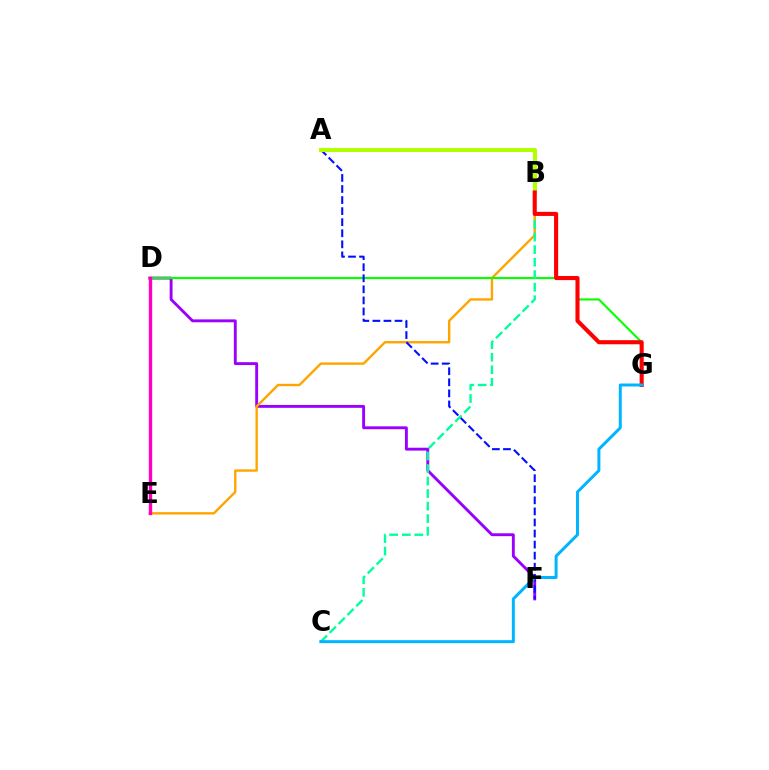{('D', 'F'): [{'color': '#9b00ff', 'line_style': 'solid', 'thickness': 2.08}], ('B', 'E'): [{'color': '#ffa500', 'line_style': 'solid', 'thickness': 1.72}], ('D', 'G'): [{'color': '#08ff00', 'line_style': 'solid', 'thickness': 1.54}], ('B', 'C'): [{'color': '#00ff9d', 'line_style': 'dashed', 'thickness': 1.7}], ('A', 'F'): [{'color': '#0010ff', 'line_style': 'dashed', 'thickness': 1.5}], ('D', 'E'): [{'color': '#ff00bd', 'line_style': 'solid', 'thickness': 2.42}], ('A', 'B'): [{'color': '#b3ff00', 'line_style': 'solid', 'thickness': 2.91}], ('B', 'G'): [{'color': '#ff0000', 'line_style': 'solid', 'thickness': 2.94}], ('C', 'G'): [{'color': '#00b5ff', 'line_style': 'solid', 'thickness': 2.15}]}